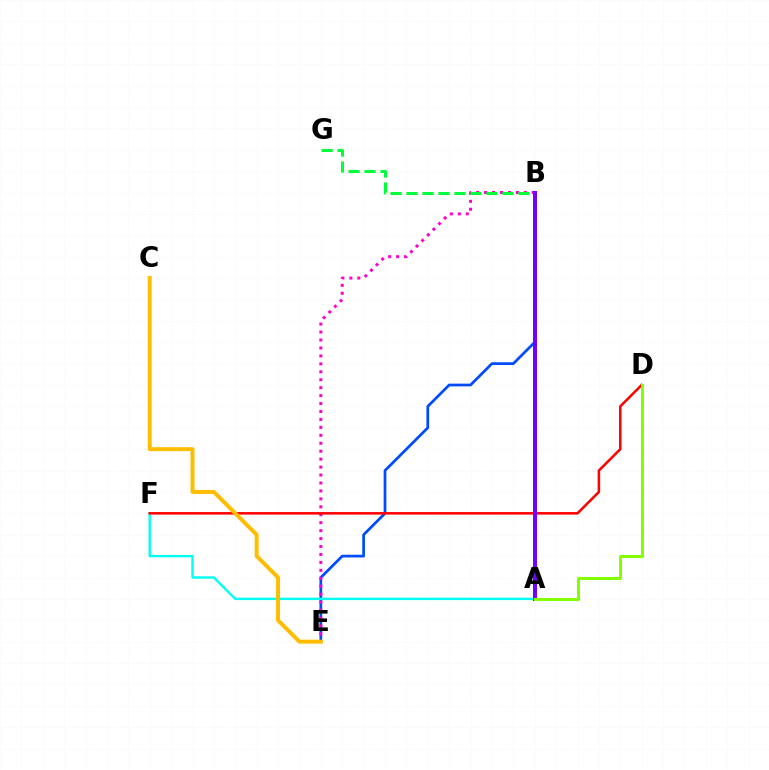{('B', 'E'): [{'color': '#004bff', 'line_style': 'solid', 'thickness': 1.97}, {'color': '#ff00cf', 'line_style': 'dotted', 'thickness': 2.16}], ('B', 'G'): [{'color': '#00ff39', 'line_style': 'dashed', 'thickness': 2.17}], ('A', 'F'): [{'color': '#00fff6', 'line_style': 'solid', 'thickness': 1.73}], ('D', 'F'): [{'color': '#ff0000', 'line_style': 'solid', 'thickness': 1.83}], ('A', 'B'): [{'color': '#7200ff', 'line_style': 'solid', 'thickness': 2.88}], ('A', 'D'): [{'color': '#84ff00', 'line_style': 'solid', 'thickness': 2.18}], ('C', 'E'): [{'color': '#ffbd00', 'line_style': 'solid', 'thickness': 2.86}]}